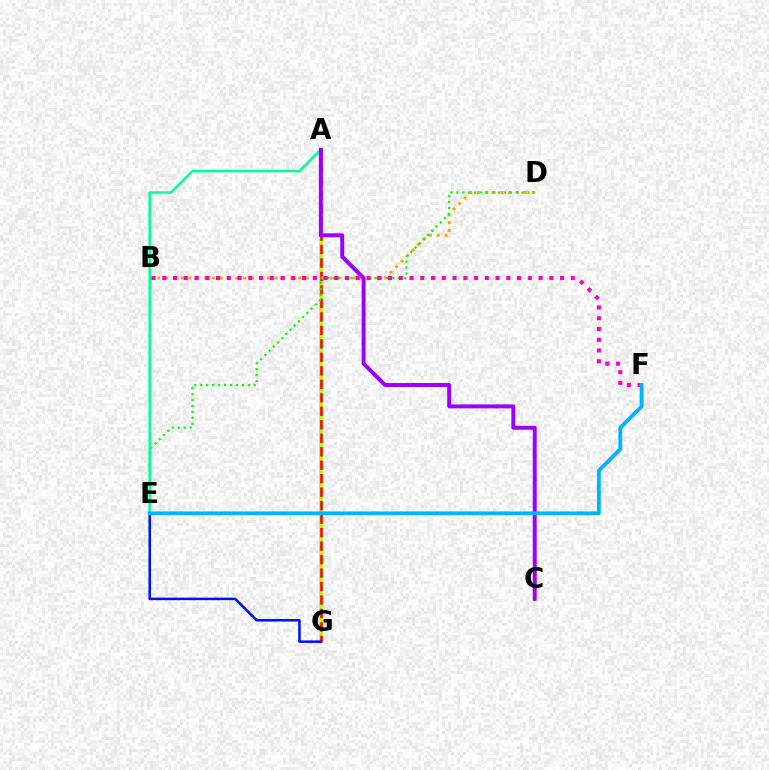{('A', 'G'): [{'color': '#b3ff00', 'line_style': 'solid', 'thickness': 2.63}, {'color': '#ff0000', 'line_style': 'dashed', 'thickness': 1.83}], ('E', 'G'): [{'color': '#0010ff', 'line_style': 'solid', 'thickness': 1.82}], ('B', 'D'): [{'color': '#ffa500', 'line_style': 'dotted', 'thickness': 2.13}], ('D', 'E'): [{'color': '#08ff00', 'line_style': 'dotted', 'thickness': 1.61}], ('A', 'E'): [{'color': '#00ff9d', 'line_style': 'solid', 'thickness': 1.79}], ('A', 'C'): [{'color': '#9b00ff', 'line_style': 'solid', 'thickness': 2.85}], ('B', 'F'): [{'color': '#ff00bd', 'line_style': 'dotted', 'thickness': 2.92}], ('E', 'F'): [{'color': '#00b5ff', 'line_style': 'solid', 'thickness': 2.75}]}